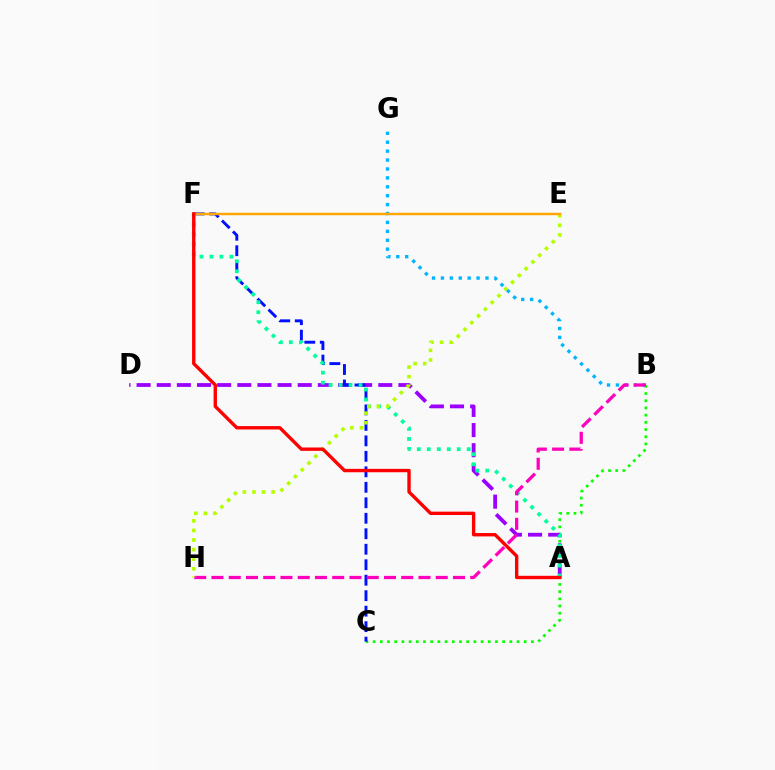{('B', 'C'): [{'color': '#08ff00', 'line_style': 'dotted', 'thickness': 1.96}], ('B', 'G'): [{'color': '#00b5ff', 'line_style': 'dotted', 'thickness': 2.42}], ('A', 'D'): [{'color': '#9b00ff', 'line_style': 'dashed', 'thickness': 2.74}], ('C', 'F'): [{'color': '#0010ff', 'line_style': 'dashed', 'thickness': 2.1}], ('A', 'F'): [{'color': '#00ff9d', 'line_style': 'dotted', 'thickness': 2.71}, {'color': '#ff0000', 'line_style': 'solid', 'thickness': 2.43}], ('B', 'H'): [{'color': '#ff00bd', 'line_style': 'dashed', 'thickness': 2.34}], ('E', 'H'): [{'color': '#b3ff00', 'line_style': 'dotted', 'thickness': 2.6}], ('E', 'F'): [{'color': '#ffa500', 'line_style': 'solid', 'thickness': 1.76}]}